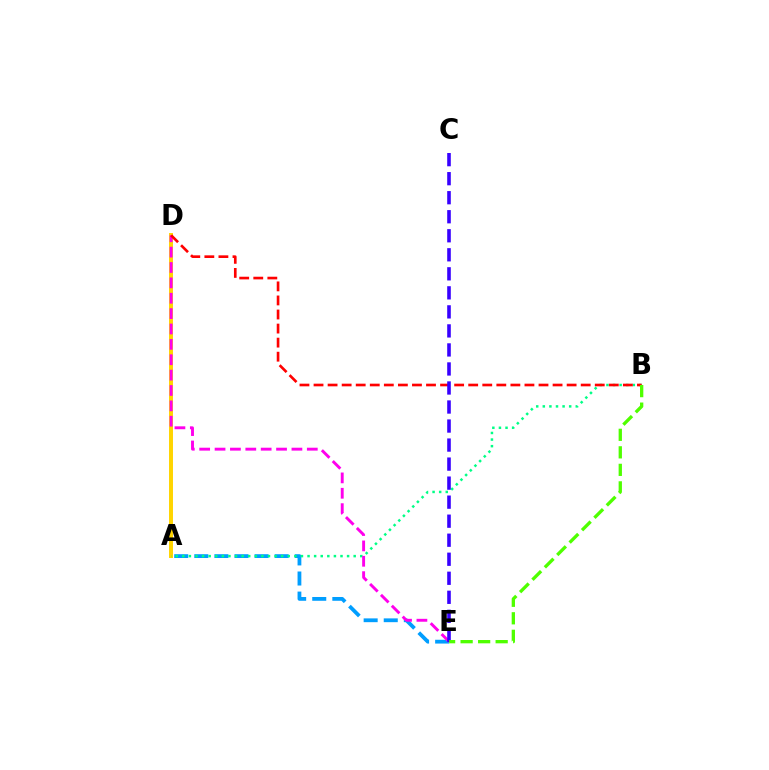{('A', 'D'): [{'color': '#ffd500', 'line_style': 'solid', 'thickness': 2.85}], ('A', 'E'): [{'color': '#009eff', 'line_style': 'dashed', 'thickness': 2.73}], ('A', 'B'): [{'color': '#00ff86', 'line_style': 'dotted', 'thickness': 1.79}], ('D', 'E'): [{'color': '#ff00ed', 'line_style': 'dashed', 'thickness': 2.09}], ('B', 'D'): [{'color': '#ff0000', 'line_style': 'dashed', 'thickness': 1.91}], ('C', 'E'): [{'color': '#3700ff', 'line_style': 'dashed', 'thickness': 2.58}], ('B', 'E'): [{'color': '#4fff00', 'line_style': 'dashed', 'thickness': 2.38}]}